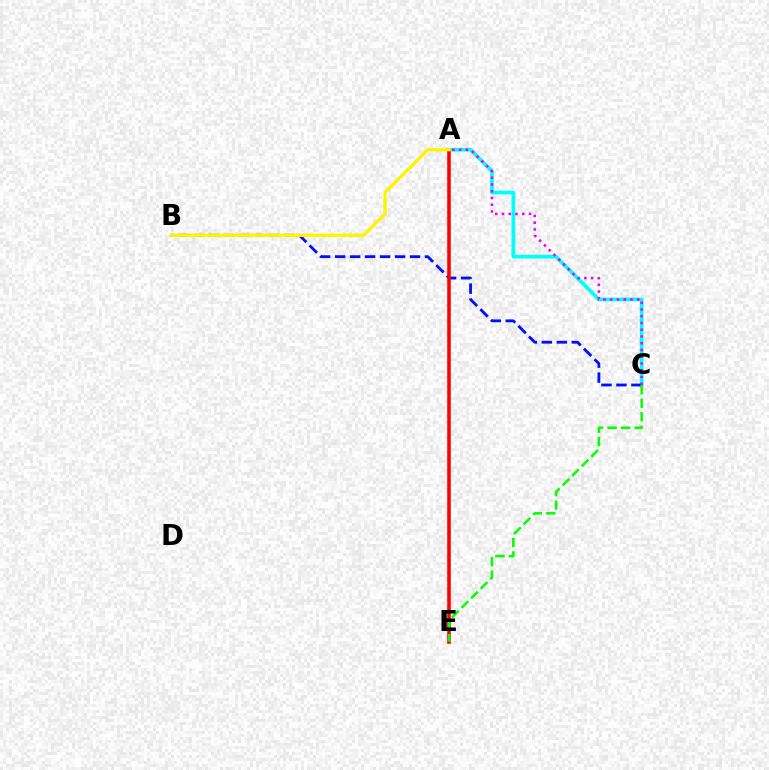{('A', 'C'): [{'color': '#00fff6', 'line_style': 'solid', 'thickness': 2.65}, {'color': '#ee00ff', 'line_style': 'dotted', 'thickness': 1.83}], ('B', 'C'): [{'color': '#0010ff', 'line_style': 'dashed', 'thickness': 2.04}], ('A', 'E'): [{'color': '#ff0000', 'line_style': 'solid', 'thickness': 2.57}], ('C', 'E'): [{'color': '#08ff00', 'line_style': 'dashed', 'thickness': 1.84}], ('A', 'B'): [{'color': '#fcf500', 'line_style': 'solid', 'thickness': 2.38}]}